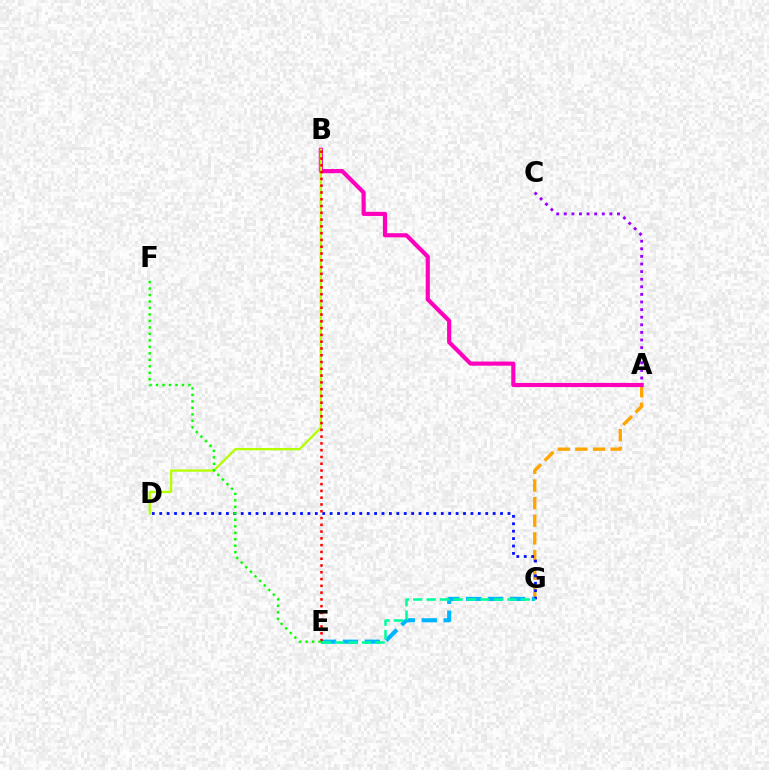{('E', 'G'): [{'color': '#00b5ff', 'line_style': 'dashed', 'thickness': 2.98}, {'color': '#00ff9d', 'line_style': 'dashed', 'thickness': 1.83}], ('A', 'G'): [{'color': '#ffa500', 'line_style': 'dashed', 'thickness': 2.39}], ('A', 'C'): [{'color': '#9b00ff', 'line_style': 'dotted', 'thickness': 2.06}], ('D', 'G'): [{'color': '#0010ff', 'line_style': 'dotted', 'thickness': 2.01}], ('A', 'B'): [{'color': '#ff00bd', 'line_style': 'solid', 'thickness': 2.99}], ('B', 'D'): [{'color': '#b3ff00', 'line_style': 'solid', 'thickness': 1.66}], ('B', 'E'): [{'color': '#ff0000', 'line_style': 'dotted', 'thickness': 1.84}], ('E', 'F'): [{'color': '#08ff00', 'line_style': 'dotted', 'thickness': 1.76}]}